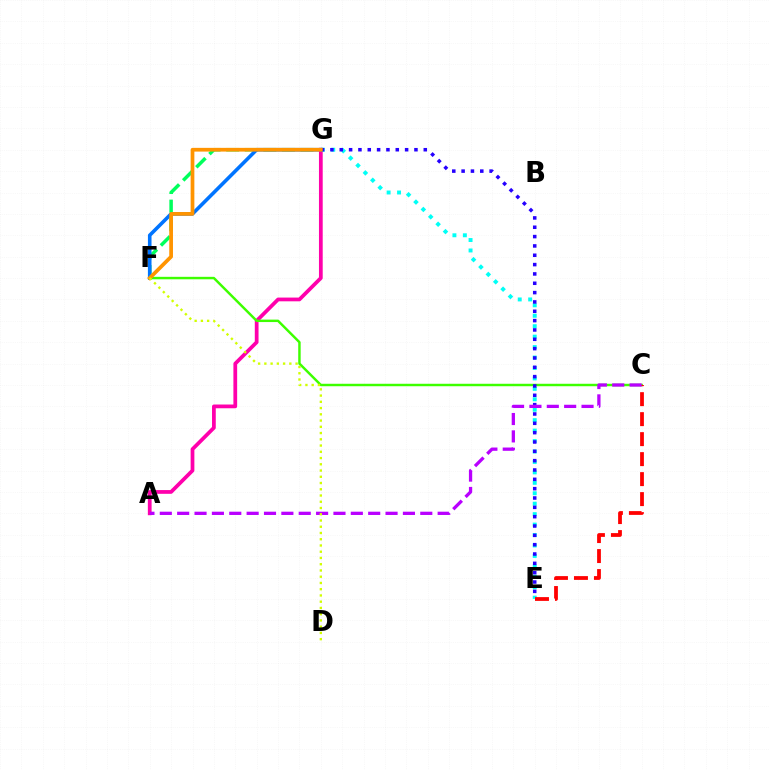{('F', 'G'): [{'color': '#00ff5c', 'line_style': 'dashed', 'thickness': 2.52}, {'color': '#0074ff', 'line_style': 'solid', 'thickness': 2.59}, {'color': '#ff9400', 'line_style': 'solid', 'thickness': 2.68}], ('A', 'G'): [{'color': '#ff00ac', 'line_style': 'solid', 'thickness': 2.7}], ('E', 'G'): [{'color': '#00fff6', 'line_style': 'dotted', 'thickness': 2.84}, {'color': '#2500ff', 'line_style': 'dotted', 'thickness': 2.54}], ('C', 'F'): [{'color': '#3dff00', 'line_style': 'solid', 'thickness': 1.77}], ('C', 'E'): [{'color': '#ff0000', 'line_style': 'dashed', 'thickness': 2.72}], ('A', 'C'): [{'color': '#b900ff', 'line_style': 'dashed', 'thickness': 2.36}], ('D', 'F'): [{'color': '#d1ff00', 'line_style': 'dotted', 'thickness': 1.7}]}